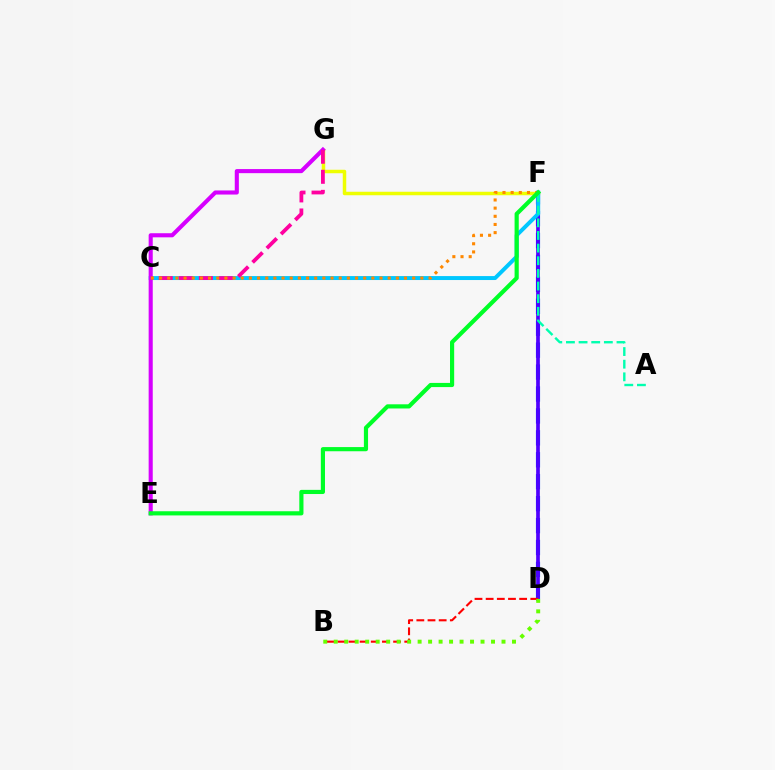{('D', 'F'): [{'color': '#003fff', 'line_style': 'dashed', 'thickness': 2.98}, {'color': '#4f00ff', 'line_style': 'solid', 'thickness': 2.66}], ('F', 'G'): [{'color': '#eeff00', 'line_style': 'solid', 'thickness': 2.52}], ('C', 'F'): [{'color': '#00c7ff', 'line_style': 'solid', 'thickness': 2.85}, {'color': '#ff8800', 'line_style': 'dotted', 'thickness': 2.22}], ('E', 'G'): [{'color': '#d600ff', 'line_style': 'solid', 'thickness': 2.95}], ('B', 'D'): [{'color': '#ff0000', 'line_style': 'dashed', 'thickness': 1.52}, {'color': '#66ff00', 'line_style': 'dotted', 'thickness': 2.85}], ('A', 'F'): [{'color': '#00ffaf', 'line_style': 'dashed', 'thickness': 1.72}], ('C', 'G'): [{'color': '#ff00a0', 'line_style': 'dashed', 'thickness': 2.73}], ('E', 'F'): [{'color': '#00ff27', 'line_style': 'solid', 'thickness': 3.0}]}